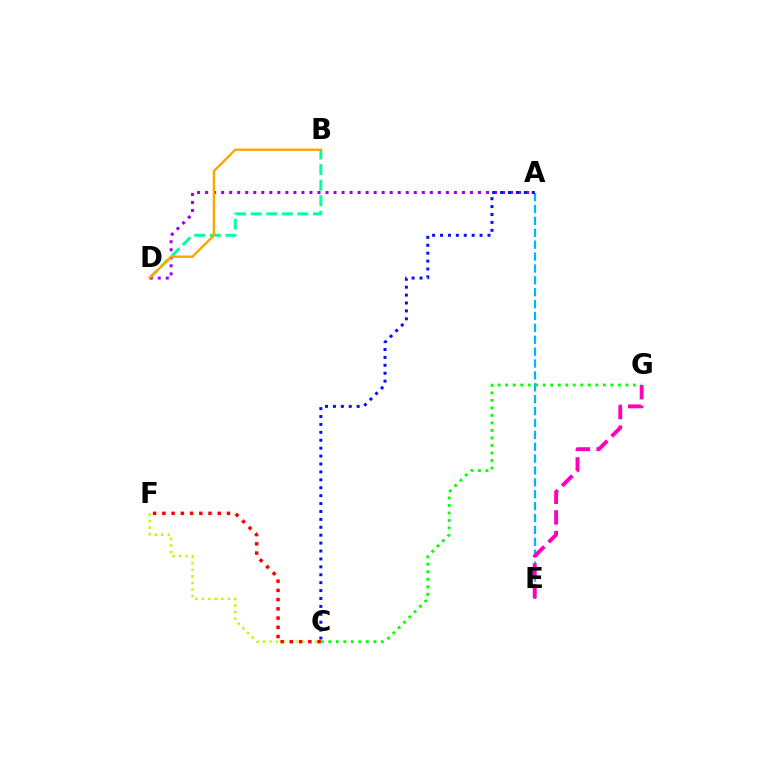{('A', 'E'): [{'color': '#00b5ff', 'line_style': 'dashed', 'thickness': 1.61}], ('C', 'G'): [{'color': '#08ff00', 'line_style': 'dotted', 'thickness': 2.04}], ('B', 'D'): [{'color': '#00ff9d', 'line_style': 'dashed', 'thickness': 2.11}, {'color': '#ffa500', 'line_style': 'solid', 'thickness': 1.7}], ('A', 'D'): [{'color': '#9b00ff', 'line_style': 'dotted', 'thickness': 2.18}], ('C', 'F'): [{'color': '#b3ff00', 'line_style': 'dotted', 'thickness': 1.78}, {'color': '#ff0000', 'line_style': 'dotted', 'thickness': 2.51}], ('A', 'C'): [{'color': '#0010ff', 'line_style': 'dotted', 'thickness': 2.15}], ('E', 'G'): [{'color': '#ff00bd', 'line_style': 'dashed', 'thickness': 2.8}]}